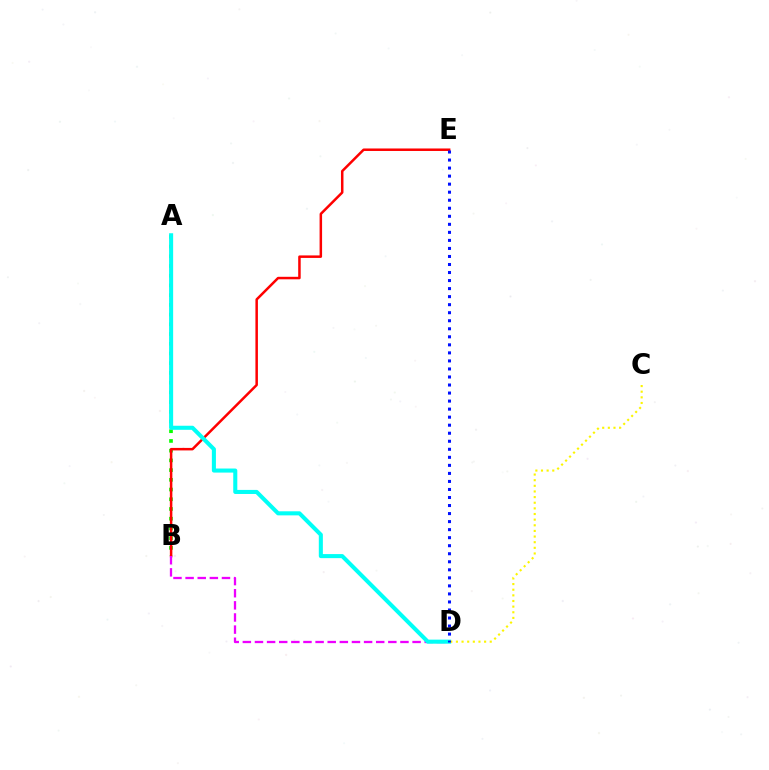{('A', 'B'): [{'color': '#08ff00', 'line_style': 'dotted', 'thickness': 2.64}], ('B', 'E'): [{'color': '#ff0000', 'line_style': 'solid', 'thickness': 1.8}], ('B', 'D'): [{'color': '#ee00ff', 'line_style': 'dashed', 'thickness': 1.65}], ('A', 'D'): [{'color': '#00fff6', 'line_style': 'solid', 'thickness': 2.92}], ('C', 'D'): [{'color': '#fcf500', 'line_style': 'dotted', 'thickness': 1.53}], ('D', 'E'): [{'color': '#0010ff', 'line_style': 'dotted', 'thickness': 2.18}]}